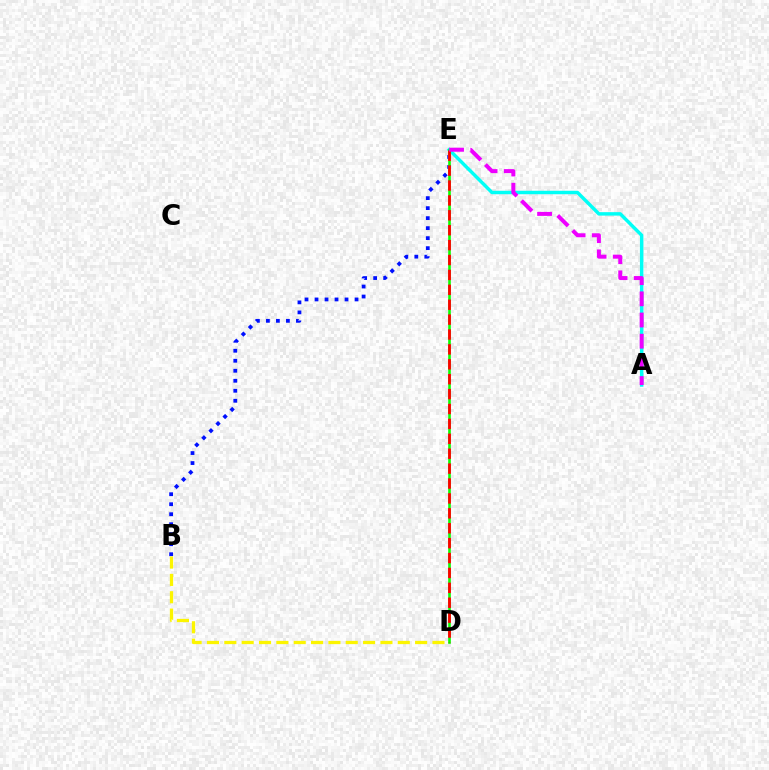{('B', 'E'): [{'color': '#0010ff', 'line_style': 'dotted', 'thickness': 2.72}], ('A', 'E'): [{'color': '#00fff6', 'line_style': 'solid', 'thickness': 2.48}, {'color': '#ee00ff', 'line_style': 'dashed', 'thickness': 2.88}], ('D', 'E'): [{'color': '#08ff00', 'line_style': 'solid', 'thickness': 1.88}, {'color': '#ff0000', 'line_style': 'dashed', 'thickness': 2.02}], ('B', 'D'): [{'color': '#fcf500', 'line_style': 'dashed', 'thickness': 2.36}]}